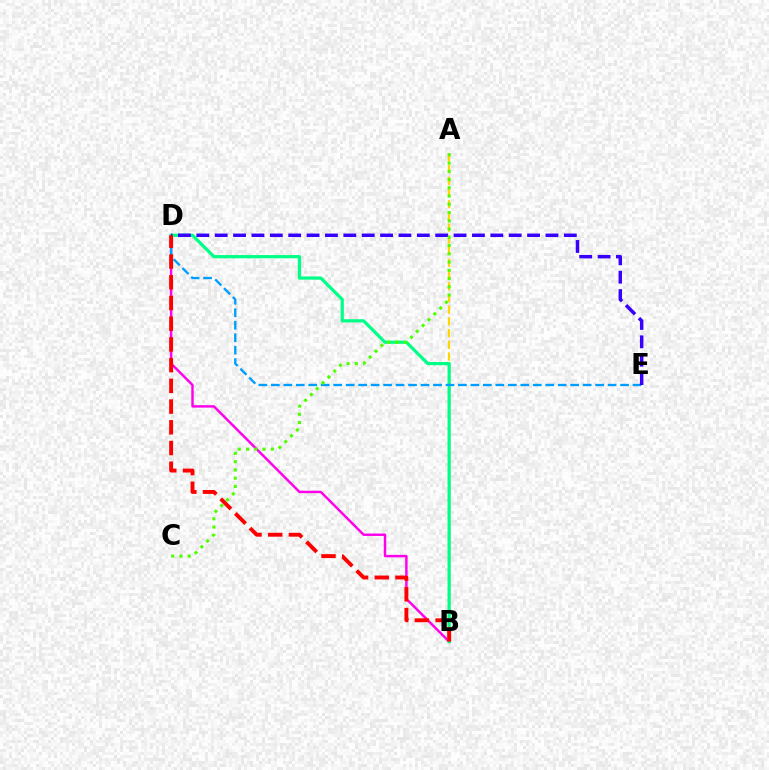{('A', 'B'): [{'color': '#ffd500', 'line_style': 'dashed', 'thickness': 1.59}], ('B', 'D'): [{'color': '#ff00ed', 'line_style': 'solid', 'thickness': 1.76}, {'color': '#00ff86', 'line_style': 'solid', 'thickness': 2.32}, {'color': '#ff0000', 'line_style': 'dashed', 'thickness': 2.81}], ('D', 'E'): [{'color': '#009eff', 'line_style': 'dashed', 'thickness': 1.69}, {'color': '#3700ff', 'line_style': 'dashed', 'thickness': 2.5}], ('A', 'C'): [{'color': '#4fff00', 'line_style': 'dotted', 'thickness': 2.24}]}